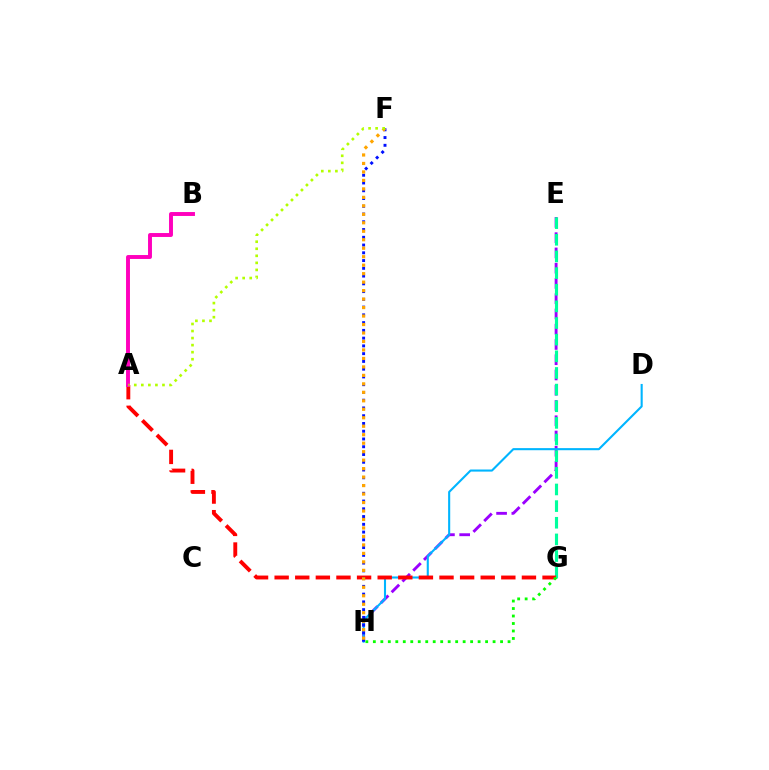{('E', 'H'): [{'color': '#9b00ff', 'line_style': 'dashed', 'thickness': 2.07}], ('D', 'H'): [{'color': '#00b5ff', 'line_style': 'solid', 'thickness': 1.51}], ('E', 'G'): [{'color': '#00ff9d', 'line_style': 'dashed', 'thickness': 2.26}], ('A', 'G'): [{'color': '#ff0000', 'line_style': 'dashed', 'thickness': 2.8}], ('F', 'H'): [{'color': '#0010ff', 'line_style': 'dotted', 'thickness': 2.11}, {'color': '#ffa500', 'line_style': 'dotted', 'thickness': 2.3}], ('A', 'B'): [{'color': '#ff00bd', 'line_style': 'solid', 'thickness': 2.83}], ('A', 'F'): [{'color': '#b3ff00', 'line_style': 'dotted', 'thickness': 1.91}], ('G', 'H'): [{'color': '#08ff00', 'line_style': 'dotted', 'thickness': 2.03}]}